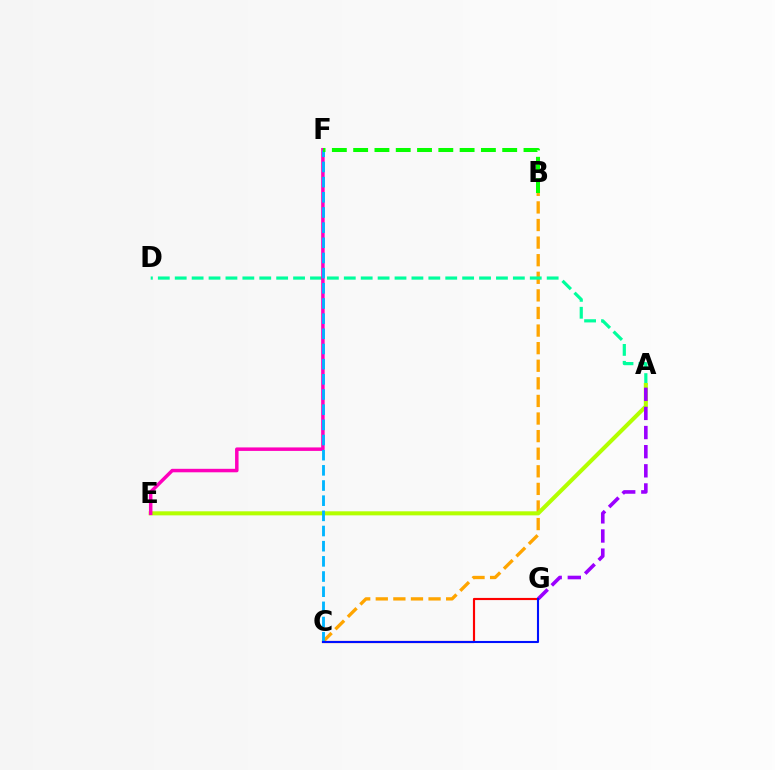{('B', 'C'): [{'color': '#ffa500', 'line_style': 'dashed', 'thickness': 2.39}], ('A', 'D'): [{'color': '#00ff9d', 'line_style': 'dashed', 'thickness': 2.3}], ('A', 'E'): [{'color': '#b3ff00', 'line_style': 'solid', 'thickness': 2.92}], ('A', 'G'): [{'color': '#9b00ff', 'line_style': 'dashed', 'thickness': 2.6}], ('E', 'F'): [{'color': '#ff00bd', 'line_style': 'solid', 'thickness': 2.51}], ('C', 'G'): [{'color': '#ff0000', 'line_style': 'solid', 'thickness': 1.55}, {'color': '#0010ff', 'line_style': 'solid', 'thickness': 1.51}], ('C', 'F'): [{'color': '#00b5ff', 'line_style': 'dashed', 'thickness': 2.06}], ('B', 'F'): [{'color': '#08ff00', 'line_style': 'dashed', 'thickness': 2.89}]}